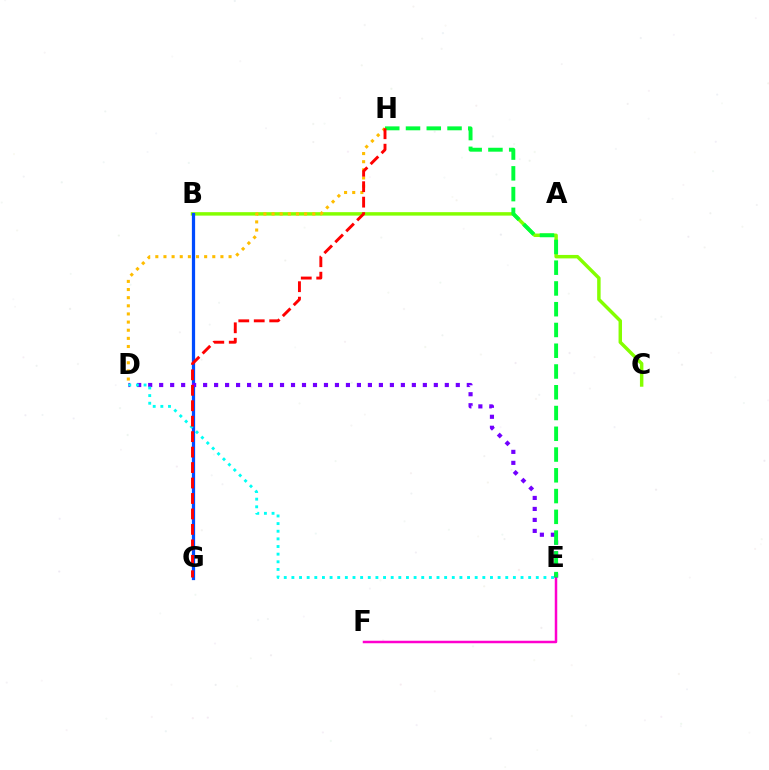{('B', 'C'): [{'color': '#84ff00', 'line_style': 'solid', 'thickness': 2.49}], ('E', 'F'): [{'color': '#ff00cf', 'line_style': 'solid', 'thickness': 1.79}], ('B', 'G'): [{'color': '#004bff', 'line_style': 'solid', 'thickness': 2.33}], ('D', 'E'): [{'color': '#7200ff', 'line_style': 'dotted', 'thickness': 2.98}, {'color': '#00fff6', 'line_style': 'dotted', 'thickness': 2.08}], ('E', 'H'): [{'color': '#00ff39', 'line_style': 'dashed', 'thickness': 2.82}], ('D', 'H'): [{'color': '#ffbd00', 'line_style': 'dotted', 'thickness': 2.21}], ('G', 'H'): [{'color': '#ff0000', 'line_style': 'dashed', 'thickness': 2.1}]}